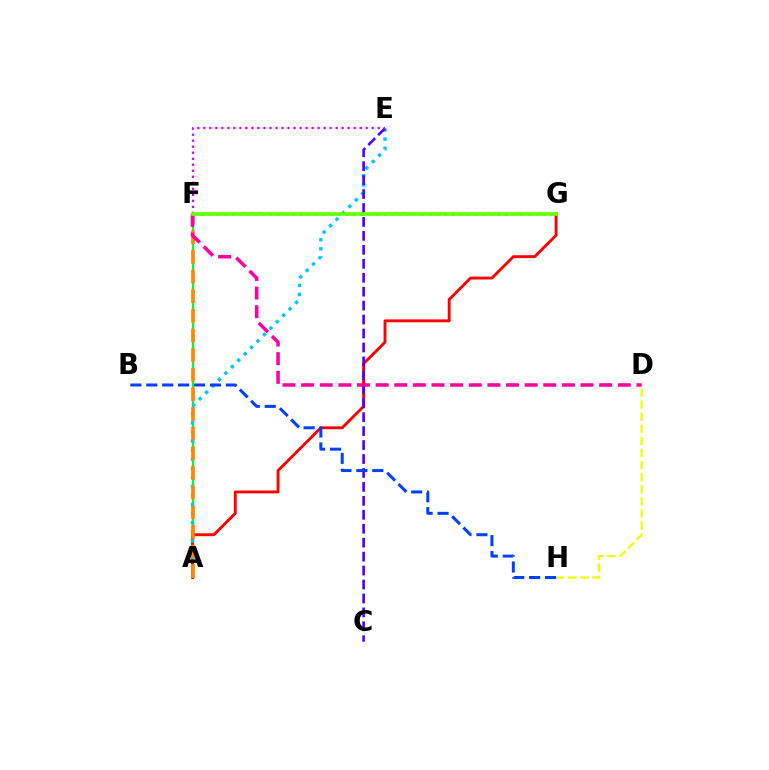{('A', 'F'): [{'color': '#00ff27', 'line_style': 'solid', 'thickness': 1.52}, {'color': '#ff8800', 'line_style': 'dashed', 'thickness': 2.67}], ('A', 'G'): [{'color': '#ff0000', 'line_style': 'solid', 'thickness': 2.07}], ('A', 'E'): [{'color': '#00c7ff', 'line_style': 'dotted', 'thickness': 2.47}], ('C', 'E'): [{'color': '#4f00ff', 'line_style': 'dashed', 'thickness': 1.89}], ('D', 'F'): [{'color': '#ff00a0', 'line_style': 'dashed', 'thickness': 2.53}], ('D', 'H'): [{'color': '#eeff00', 'line_style': 'dashed', 'thickness': 1.64}], ('B', 'H'): [{'color': '#003fff', 'line_style': 'dashed', 'thickness': 2.16}], ('E', 'F'): [{'color': '#d600ff', 'line_style': 'dotted', 'thickness': 1.63}], ('F', 'G'): [{'color': '#00ffaf', 'line_style': 'dotted', 'thickness': 2.06}, {'color': '#66ff00', 'line_style': 'solid', 'thickness': 2.62}]}